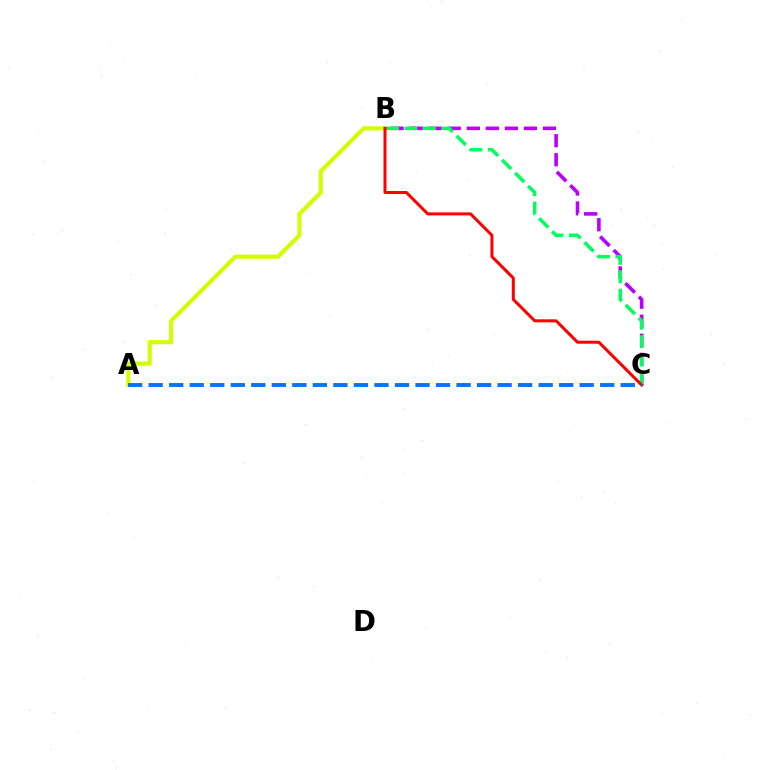{('A', 'B'): [{'color': '#d1ff00', 'line_style': 'solid', 'thickness': 2.96}], ('B', 'C'): [{'color': '#b900ff', 'line_style': 'dashed', 'thickness': 2.59}, {'color': '#00ff5c', 'line_style': 'dashed', 'thickness': 2.51}, {'color': '#ff0000', 'line_style': 'solid', 'thickness': 2.17}], ('A', 'C'): [{'color': '#0074ff', 'line_style': 'dashed', 'thickness': 2.79}]}